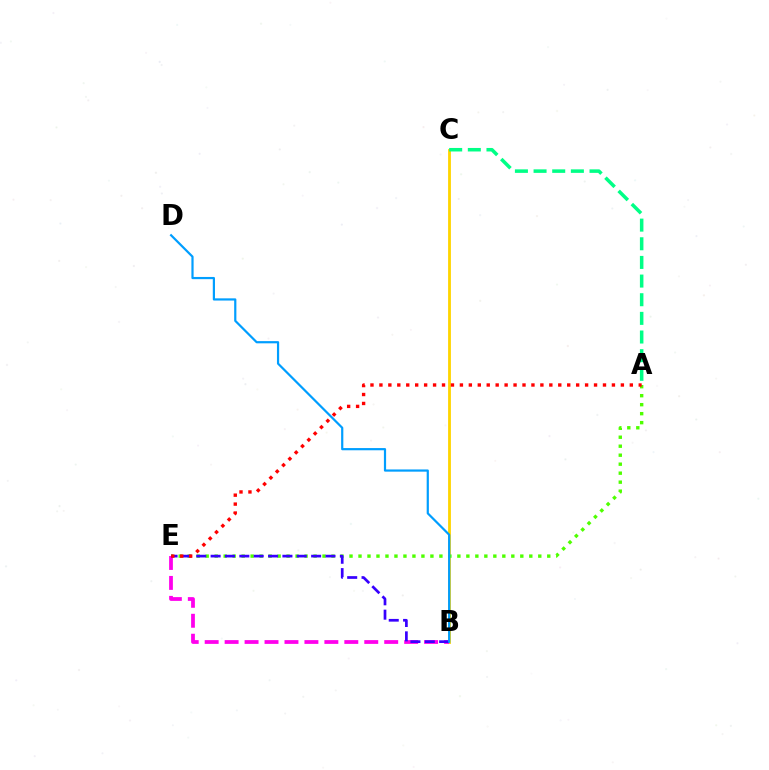{('B', 'C'): [{'color': '#ffd500', 'line_style': 'solid', 'thickness': 2.03}], ('A', 'E'): [{'color': '#4fff00', 'line_style': 'dotted', 'thickness': 2.44}, {'color': '#ff0000', 'line_style': 'dotted', 'thickness': 2.43}], ('B', 'E'): [{'color': '#ff00ed', 'line_style': 'dashed', 'thickness': 2.71}, {'color': '#3700ff', 'line_style': 'dashed', 'thickness': 1.95}], ('A', 'C'): [{'color': '#00ff86', 'line_style': 'dashed', 'thickness': 2.53}], ('B', 'D'): [{'color': '#009eff', 'line_style': 'solid', 'thickness': 1.59}]}